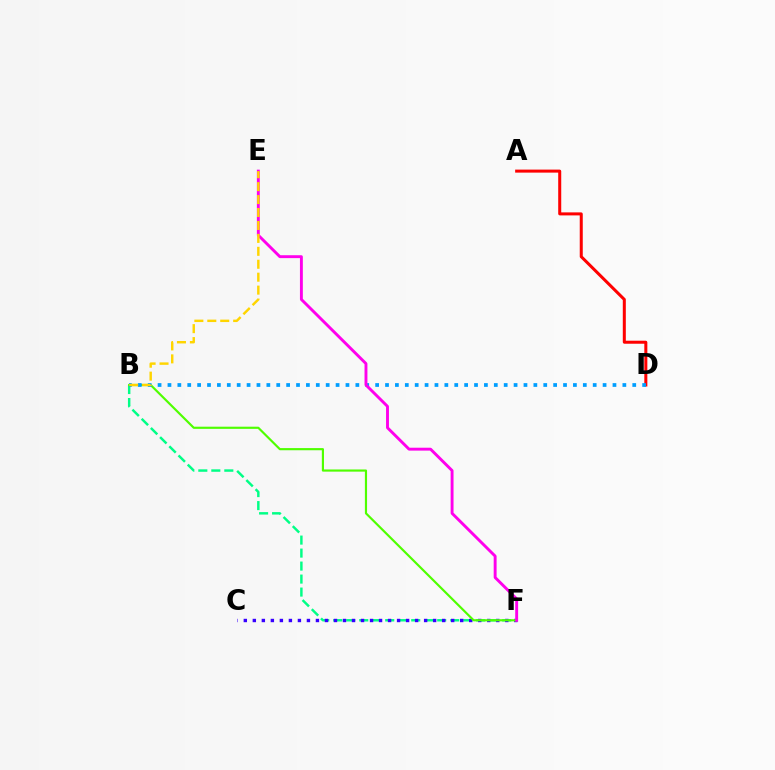{('A', 'D'): [{'color': '#ff0000', 'line_style': 'solid', 'thickness': 2.18}], ('B', 'F'): [{'color': '#00ff86', 'line_style': 'dashed', 'thickness': 1.77}, {'color': '#4fff00', 'line_style': 'solid', 'thickness': 1.56}], ('C', 'F'): [{'color': '#3700ff', 'line_style': 'dotted', 'thickness': 2.45}], ('B', 'D'): [{'color': '#009eff', 'line_style': 'dotted', 'thickness': 2.69}], ('E', 'F'): [{'color': '#ff00ed', 'line_style': 'solid', 'thickness': 2.09}], ('B', 'E'): [{'color': '#ffd500', 'line_style': 'dashed', 'thickness': 1.76}]}